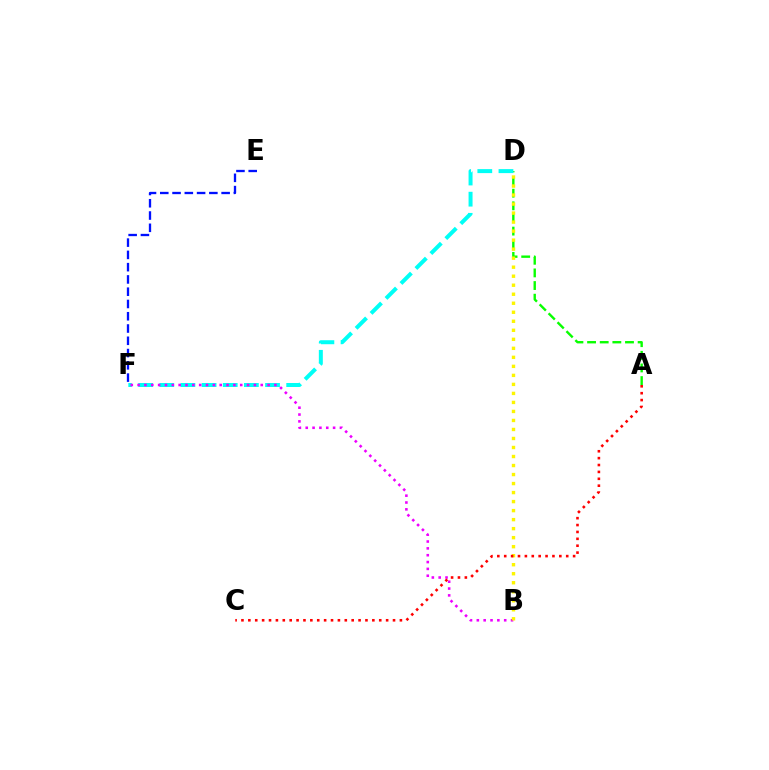{('A', 'D'): [{'color': '#08ff00', 'line_style': 'dashed', 'thickness': 1.72}], ('D', 'F'): [{'color': '#00fff6', 'line_style': 'dashed', 'thickness': 2.87}], ('B', 'F'): [{'color': '#ee00ff', 'line_style': 'dotted', 'thickness': 1.86}], ('B', 'D'): [{'color': '#fcf500', 'line_style': 'dotted', 'thickness': 2.45}], ('E', 'F'): [{'color': '#0010ff', 'line_style': 'dashed', 'thickness': 1.67}], ('A', 'C'): [{'color': '#ff0000', 'line_style': 'dotted', 'thickness': 1.87}]}